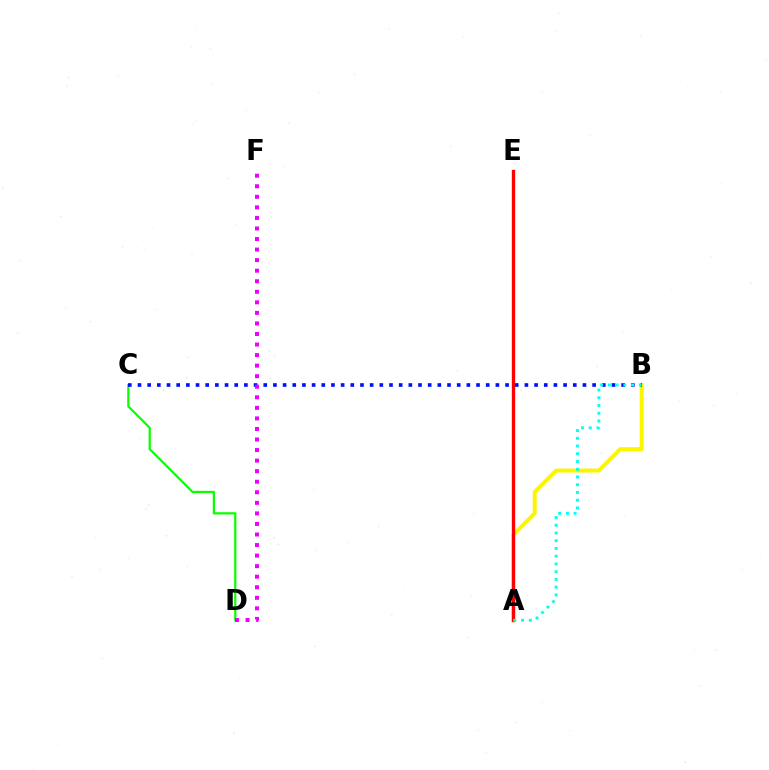{('A', 'B'): [{'color': '#fcf500', 'line_style': 'solid', 'thickness': 2.87}, {'color': '#00fff6', 'line_style': 'dotted', 'thickness': 2.1}], ('A', 'E'): [{'color': '#ff0000', 'line_style': 'solid', 'thickness': 2.39}], ('C', 'D'): [{'color': '#08ff00', 'line_style': 'solid', 'thickness': 1.6}], ('B', 'C'): [{'color': '#0010ff', 'line_style': 'dotted', 'thickness': 2.63}], ('D', 'F'): [{'color': '#ee00ff', 'line_style': 'dotted', 'thickness': 2.87}]}